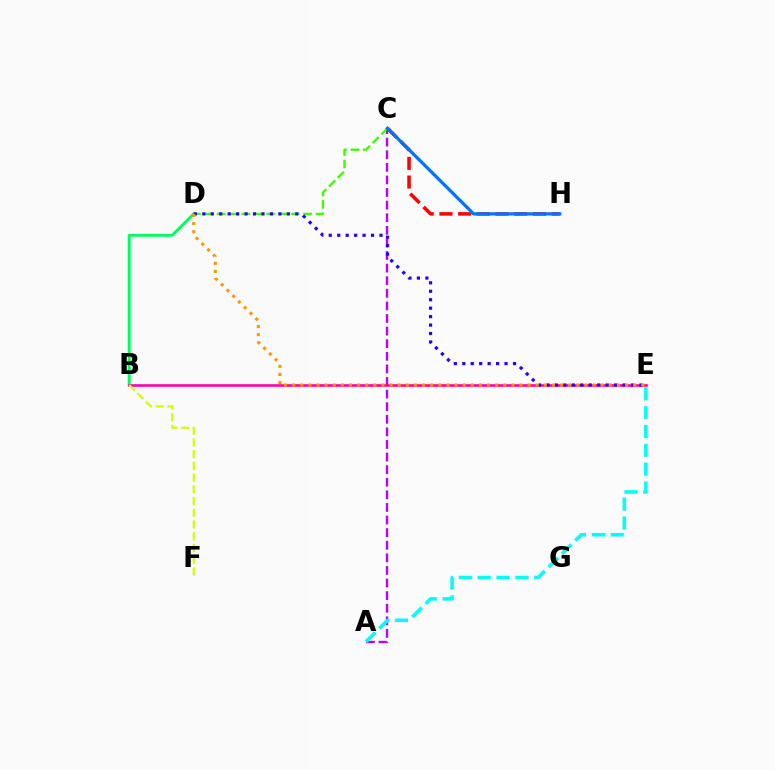{('A', 'C'): [{'color': '#b900ff', 'line_style': 'dashed', 'thickness': 1.71}], ('A', 'E'): [{'color': '#00fff6', 'line_style': 'dashed', 'thickness': 2.56}], ('C', 'D'): [{'color': '#3dff00', 'line_style': 'dashed', 'thickness': 1.68}], ('C', 'H'): [{'color': '#ff0000', 'line_style': 'dashed', 'thickness': 2.54}, {'color': '#0074ff', 'line_style': 'solid', 'thickness': 2.33}], ('B', 'D'): [{'color': '#00ff5c', 'line_style': 'solid', 'thickness': 2.11}], ('B', 'E'): [{'color': '#ff00ac', 'line_style': 'solid', 'thickness': 1.89}], ('D', 'E'): [{'color': '#2500ff', 'line_style': 'dotted', 'thickness': 2.3}, {'color': '#ff9400', 'line_style': 'dotted', 'thickness': 2.21}], ('B', 'F'): [{'color': '#d1ff00', 'line_style': 'dashed', 'thickness': 1.59}]}